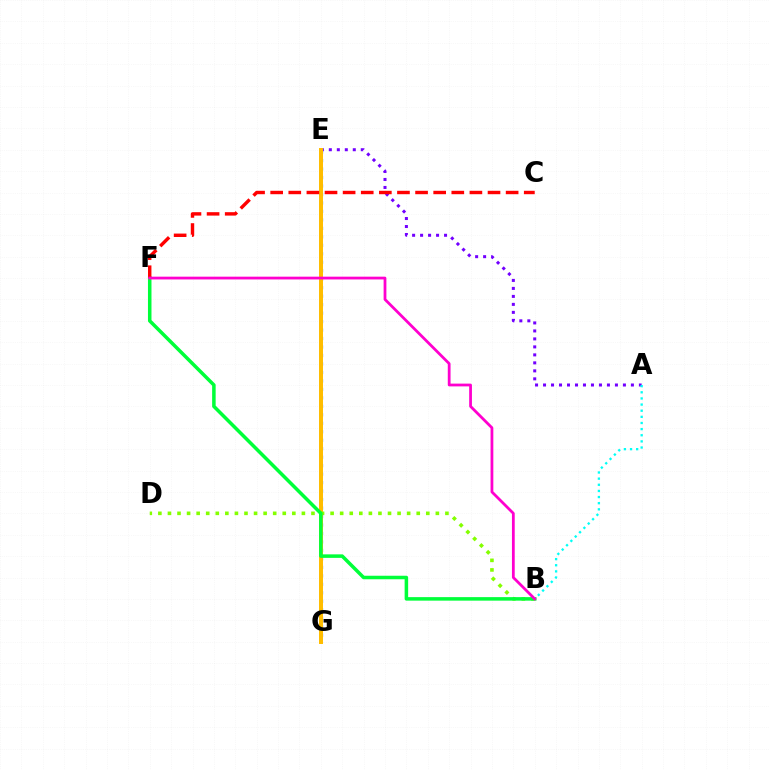{('A', 'E'): [{'color': '#7200ff', 'line_style': 'dotted', 'thickness': 2.17}], ('E', 'G'): [{'color': '#004bff', 'line_style': 'dotted', 'thickness': 2.3}, {'color': '#ffbd00', 'line_style': 'solid', 'thickness': 2.87}], ('B', 'D'): [{'color': '#84ff00', 'line_style': 'dotted', 'thickness': 2.6}], ('A', 'B'): [{'color': '#00fff6', 'line_style': 'dotted', 'thickness': 1.67}], ('B', 'F'): [{'color': '#00ff39', 'line_style': 'solid', 'thickness': 2.53}, {'color': '#ff00cf', 'line_style': 'solid', 'thickness': 2.0}], ('C', 'F'): [{'color': '#ff0000', 'line_style': 'dashed', 'thickness': 2.46}]}